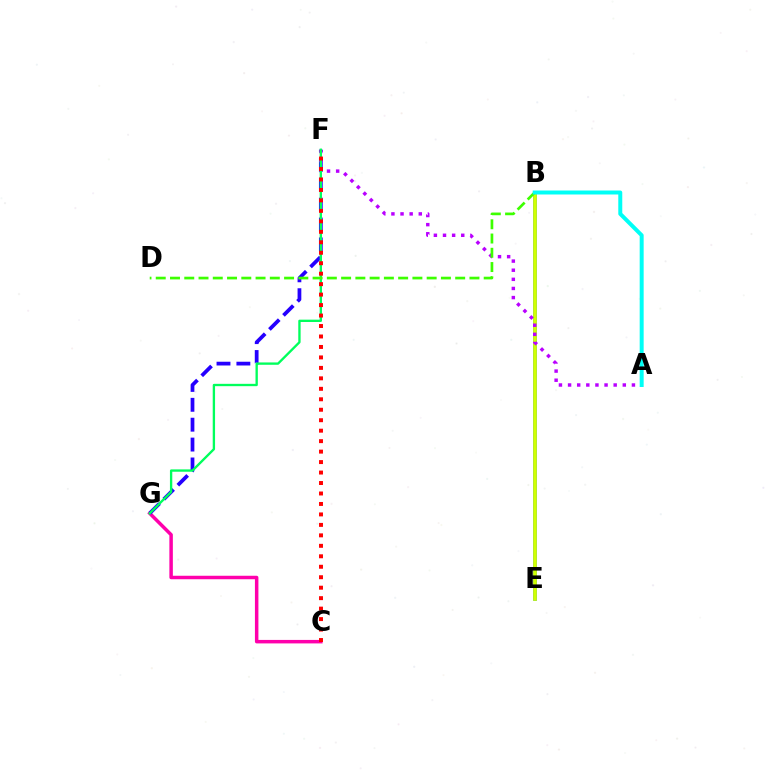{('B', 'E'): [{'color': '#ff9400', 'line_style': 'dashed', 'thickness': 1.78}, {'color': '#0074ff', 'line_style': 'solid', 'thickness': 2.58}, {'color': '#d1ff00', 'line_style': 'solid', 'thickness': 2.65}], ('C', 'G'): [{'color': '#ff00ac', 'line_style': 'solid', 'thickness': 2.51}], ('F', 'G'): [{'color': '#2500ff', 'line_style': 'dashed', 'thickness': 2.7}, {'color': '#00ff5c', 'line_style': 'solid', 'thickness': 1.68}], ('A', 'F'): [{'color': '#b900ff', 'line_style': 'dotted', 'thickness': 2.48}], ('C', 'F'): [{'color': '#ff0000', 'line_style': 'dotted', 'thickness': 2.84}], ('B', 'D'): [{'color': '#3dff00', 'line_style': 'dashed', 'thickness': 1.94}], ('A', 'B'): [{'color': '#00fff6', 'line_style': 'solid', 'thickness': 2.87}]}